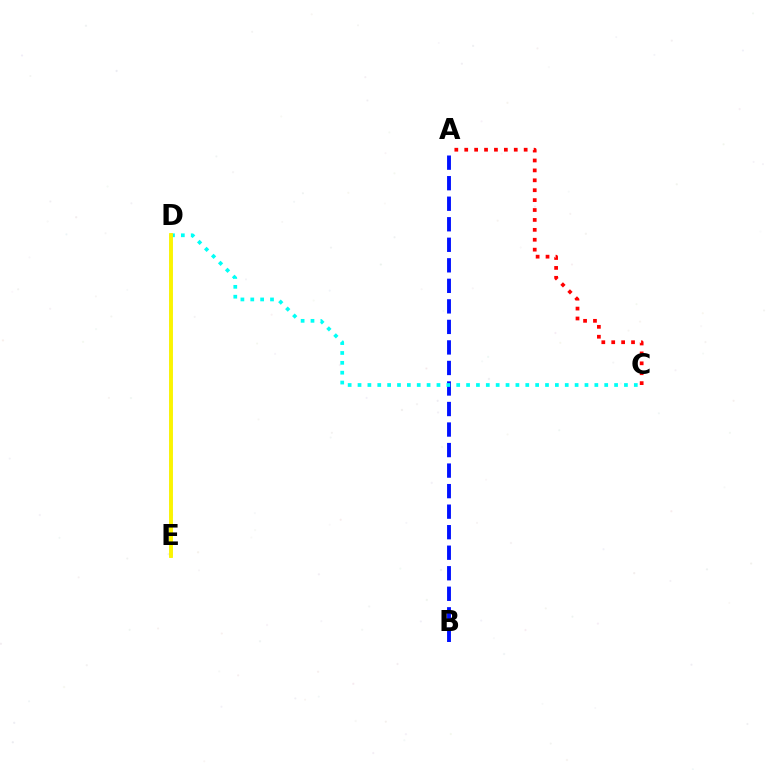{('D', 'E'): [{'color': '#ee00ff', 'line_style': 'dashed', 'thickness': 1.73}, {'color': '#08ff00', 'line_style': 'solid', 'thickness': 1.68}, {'color': '#fcf500', 'line_style': 'solid', 'thickness': 2.76}], ('A', 'B'): [{'color': '#0010ff', 'line_style': 'dashed', 'thickness': 2.79}], ('A', 'C'): [{'color': '#ff0000', 'line_style': 'dotted', 'thickness': 2.69}], ('C', 'D'): [{'color': '#00fff6', 'line_style': 'dotted', 'thickness': 2.68}]}